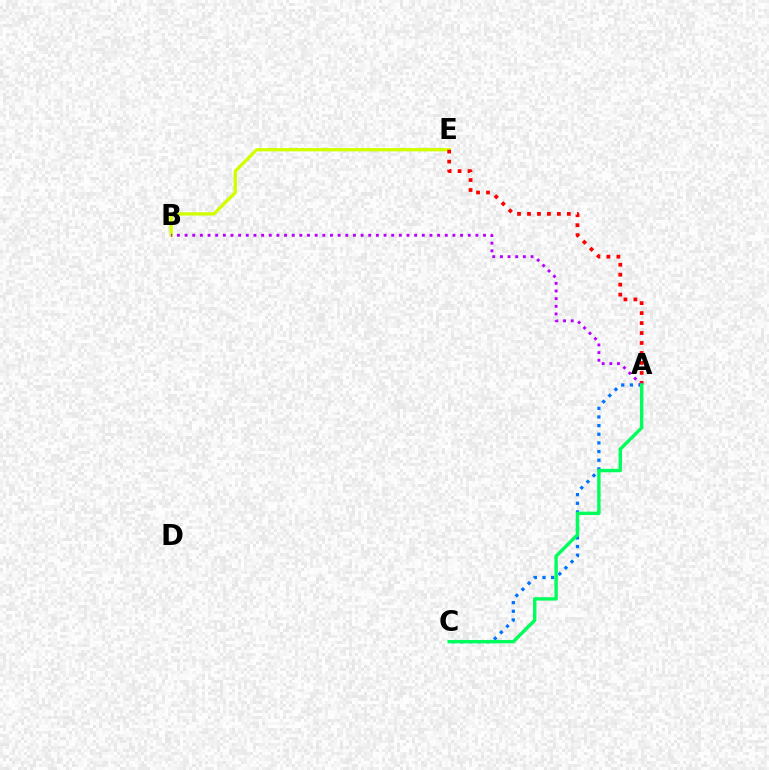{('A', 'C'): [{'color': '#0074ff', 'line_style': 'dotted', 'thickness': 2.35}, {'color': '#00ff5c', 'line_style': 'solid', 'thickness': 2.45}], ('B', 'E'): [{'color': '#d1ff00', 'line_style': 'solid', 'thickness': 2.39}], ('A', 'E'): [{'color': '#ff0000', 'line_style': 'dotted', 'thickness': 2.71}], ('A', 'B'): [{'color': '#b900ff', 'line_style': 'dotted', 'thickness': 2.08}]}